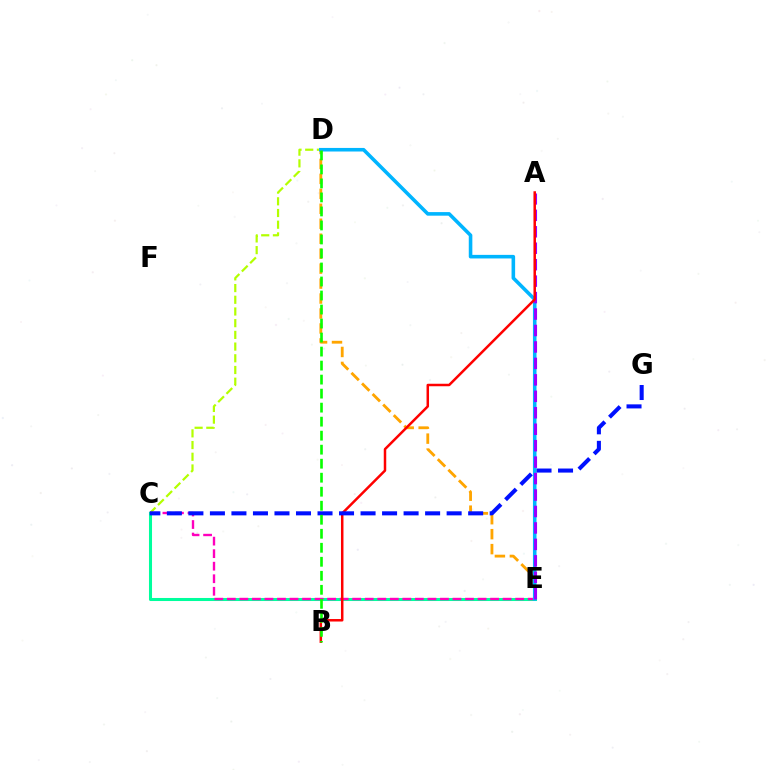{('C', 'D'): [{'color': '#b3ff00', 'line_style': 'dashed', 'thickness': 1.59}], ('C', 'E'): [{'color': '#00ff9d', 'line_style': 'solid', 'thickness': 2.19}, {'color': '#ff00bd', 'line_style': 'dashed', 'thickness': 1.7}], ('D', 'E'): [{'color': '#ffa500', 'line_style': 'dashed', 'thickness': 2.03}, {'color': '#00b5ff', 'line_style': 'solid', 'thickness': 2.58}], ('A', 'E'): [{'color': '#9b00ff', 'line_style': 'dashed', 'thickness': 2.24}], ('A', 'B'): [{'color': '#ff0000', 'line_style': 'solid', 'thickness': 1.79}], ('C', 'G'): [{'color': '#0010ff', 'line_style': 'dashed', 'thickness': 2.92}], ('B', 'D'): [{'color': '#08ff00', 'line_style': 'dashed', 'thickness': 1.9}]}